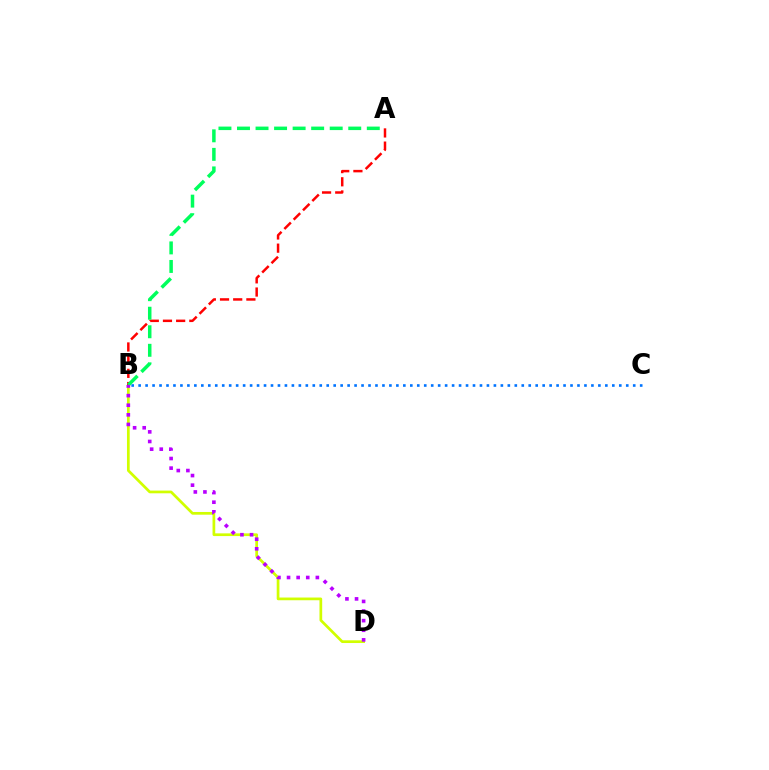{('B', 'C'): [{'color': '#0074ff', 'line_style': 'dotted', 'thickness': 1.89}], ('B', 'D'): [{'color': '#d1ff00', 'line_style': 'solid', 'thickness': 1.95}, {'color': '#b900ff', 'line_style': 'dotted', 'thickness': 2.61}], ('A', 'B'): [{'color': '#ff0000', 'line_style': 'dashed', 'thickness': 1.79}, {'color': '#00ff5c', 'line_style': 'dashed', 'thickness': 2.52}]}